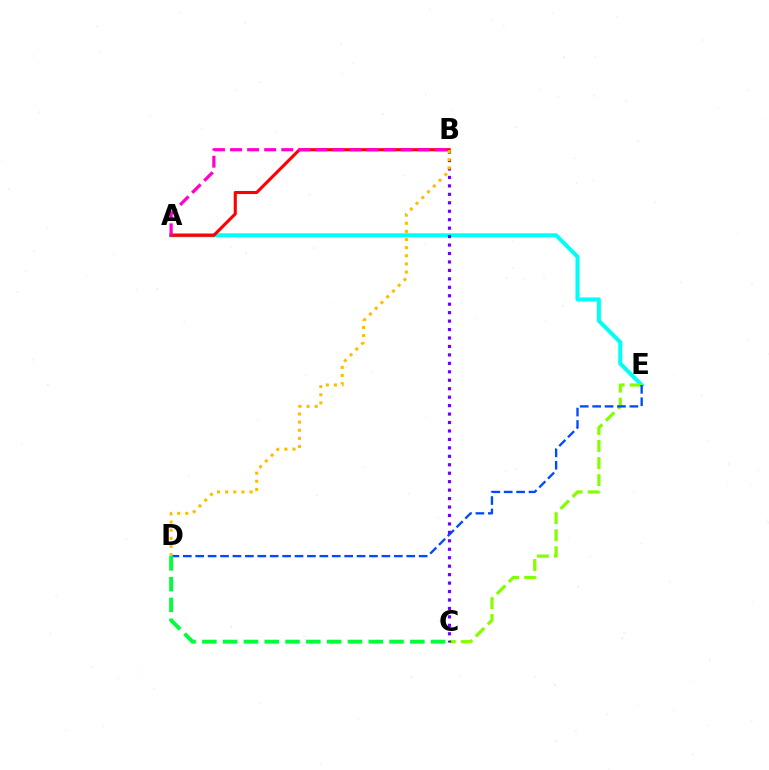{('A', 'E'): [{'color': '#00fff6', 'line_style': 'solid', 'thickness': 2.9}], ('C', 'E'): [{'color': '#84ff00', 'line_style': 'dashed', 'thickness': 2.32}], ('D', 'E'): [{'color': '#004bff', 'line_style': 'dashed', 'thickness': 1.69}], ('A', 'B'): [{'color': '#ff0000', 'line_style': 'solid', 'thickness': 2.22}, {'color': '#ff00cf', 'line_style': 'dashed', 'thickness': 2.32}], ('B', 'C'): [{'color': '#7200ff', 'line_style': 'dotted', 'thickness': 2.3}], ('C', 'D'): [{'color': '#00ff39', 'line_style': 'dashed', 'thickness': 2.83}], ('B', 'D'): [{'color': '#ffbd00', 'line_style': 'dotted', 'thickness': 2.21}]}